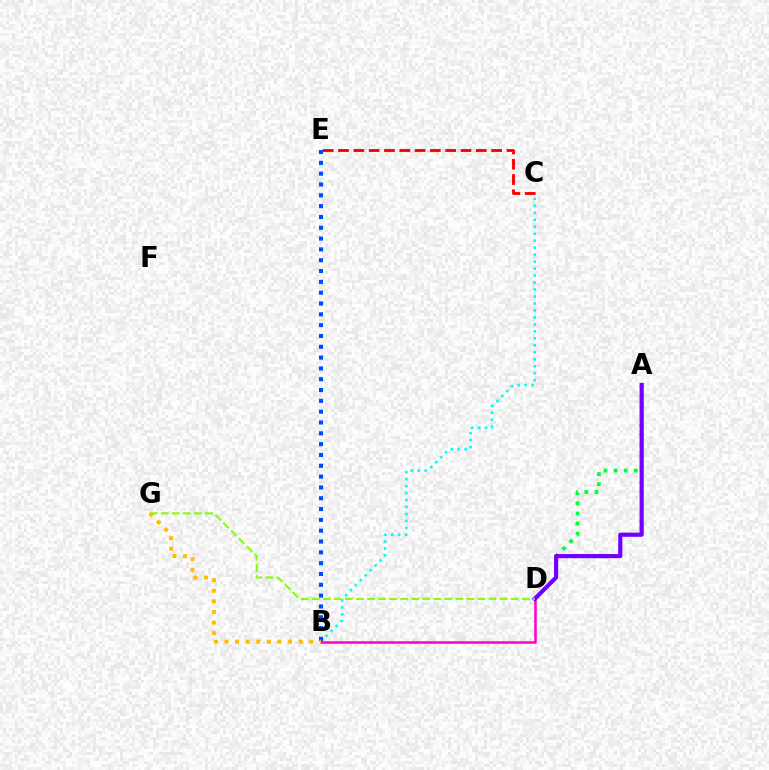{('B', 'C'): [{'color': '#00fff6', 'line_style': 'dotted', 'thickness': 1.89}], ('A', 'D'): [{'color': '#00ff39', 'line_style': 'dotted', 'thickness': 2.75}, {'color': '#7200ff', 'line_style': 'solid', 'thickness': 2.99}], ('B', 'D'): [{'color': '#ff00cf', 'line_style': 'solid', 'thickness': 1.83}], ('C', 'E'): [{'color': '#ff0000', 'line_style': 'dashed', 'thickness': 2.08}], ('B', 'E'): [{'color': '#004bff', 'line_style': 'dotted', 'thickness': 2.94}], ('D', 'G'): [{'color': '#84ff00', 'line_style': 'dashed', 'thickness': 1.5}], ('B', 'G'): [{'color': '#ffbd00', 'line_style': 'dotted', 'thickness': 2.88}]}